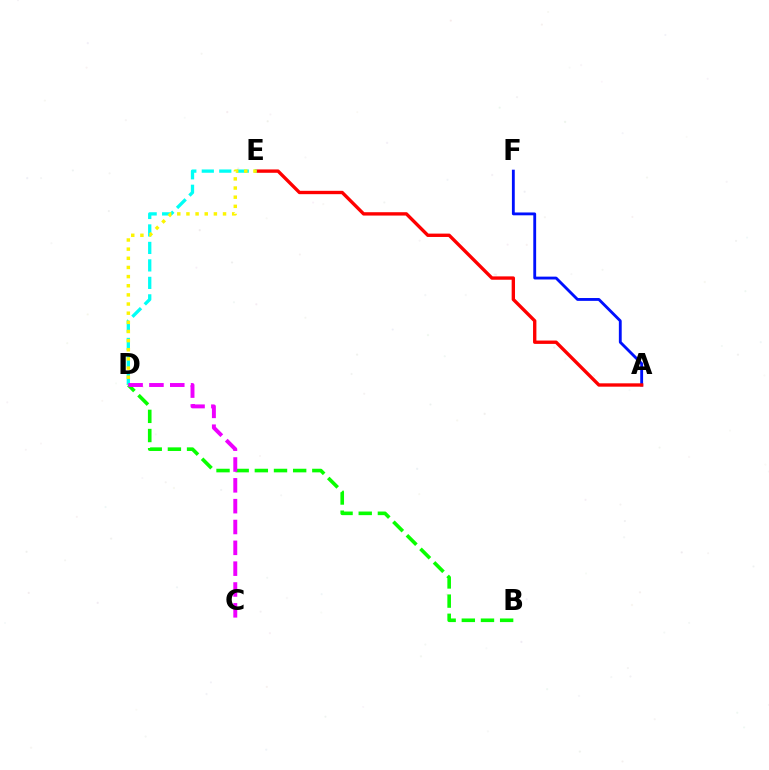{('A', 'F'): [{'color': '#0010ff', 'line_style': 'solid', 'thickness': 2.05}], ('A', 'E'): [{'color': '#ff0000', 'line_style': 'solid', 'thickness': 2.42}], ('D', 'E'): [{'color': '#00fff6', 'line_style': 'dashed', 'thickness': 2.37}, {'color': '#fcf500', 'line_style': 'dotted', 'thickness': 2.49}], ('B', 'D'): [{'color': '#08ff00', 'line_style': 'dashed', 'thickness': 2.6}], ('C', 'D'): [{'color': '#ee00ff', 'line_style': 'dashed', 'thickness': 2.83}]}